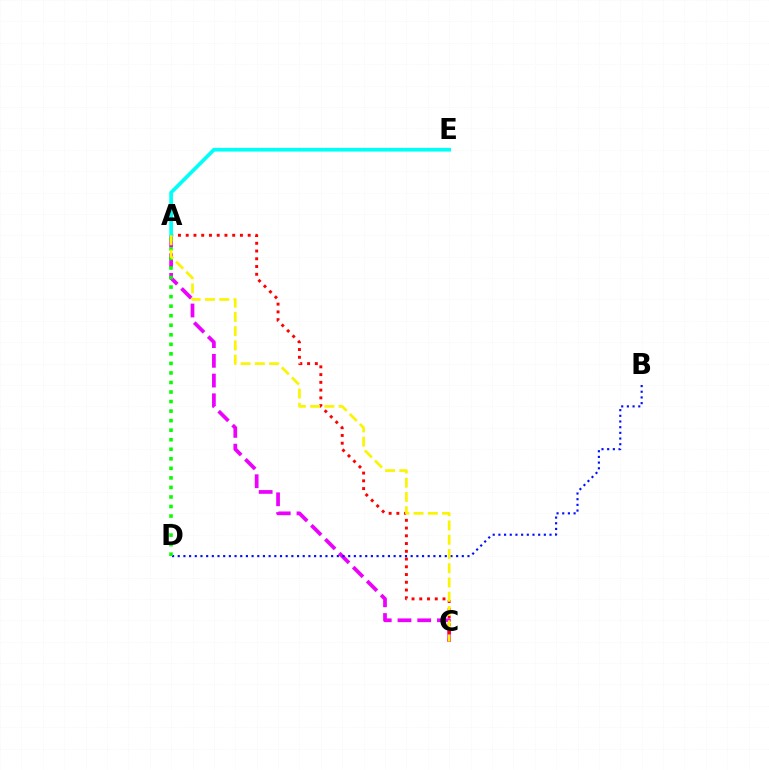{('A', 'C'): [{'color': '#ee00ff', 'line_style': 'dashed', 'thickness': 2.68}, {'color': '#ff0000', 'line_style': 'dotted', 'thickness': 2.1}, {'color': '#fcf500', 'line_style': 'dashed', 'thickness': 1.94}], ('A', 'E'): [{'color': '#00fff6', 'line_style': 'solid', 'thickness': 2.66}], ('B', 'D'): [{'color': '#0010ff', 'line_style': 'dotted', 'thickness': 1.54}], ('A', 'D'): [{'color': '#08ff00', 'line_style': 'dotted', 'thickness': 2.59}]}